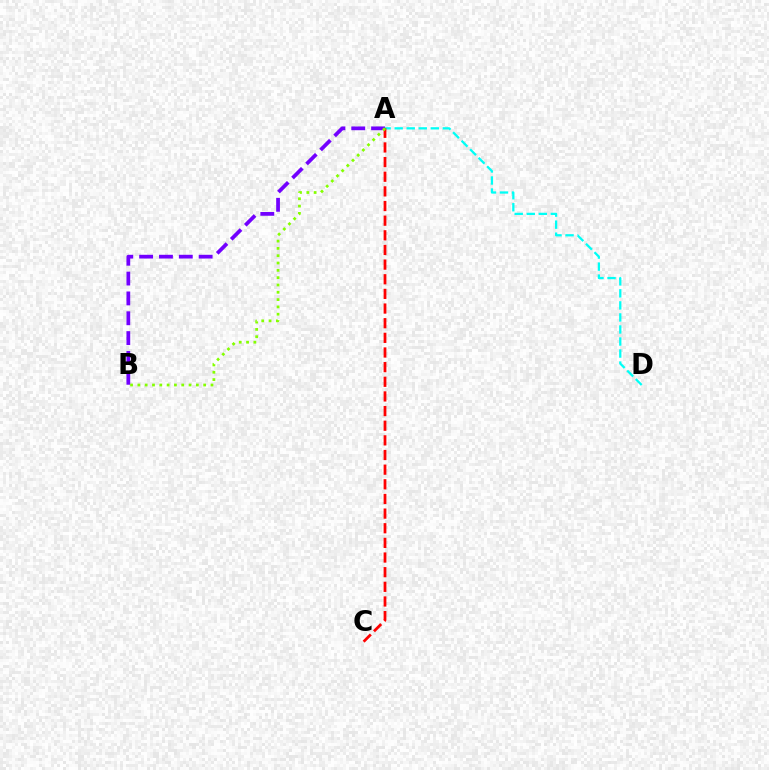{('A', 'D'): [{'color': '#00fff6', 'line_style': 'dashed', 'thickness': 1.64}], ('A', 'C'): [{'color': '#ff0000', 'line_style': 'dashed', 'thickness': 1.99}], ('A', 'B'): [{'color': '#7200ff', 'line_style': 'dashed', 'thickness': 2.7}, {'color': '#84ff00', 'line_style': 'dotted', 'thickness': 1.99}]}